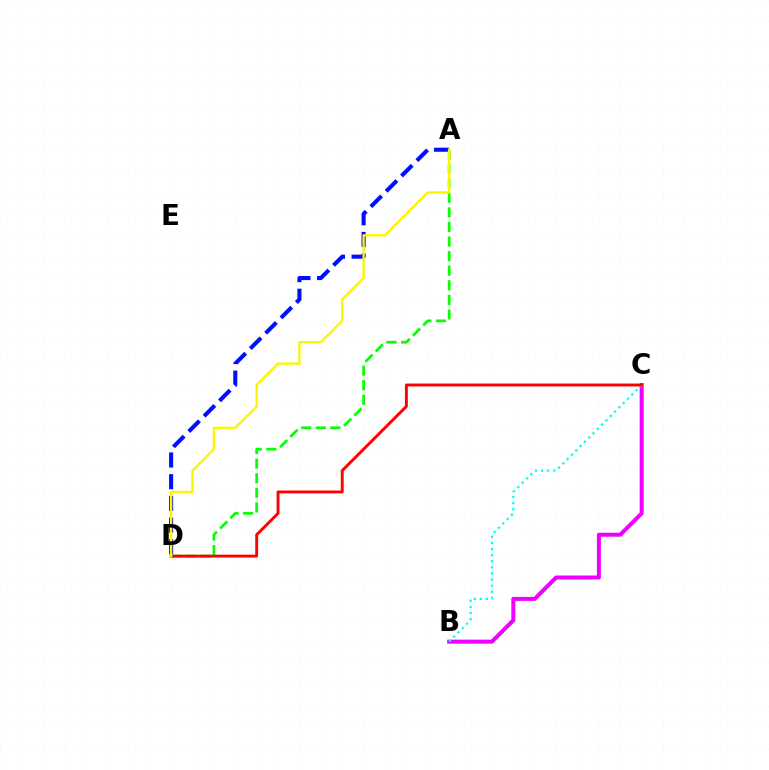{('B', 'C'): [{'color': '#ee00ff', 'line_style': 'solid', 'thickness': 2.89}, {'color': '#00fff6', 'line_style': 'dotted', 'thickness': 1.65}], ('A', 'D'): [{'color': '#0010ff', 'line_style': 'dashed', 'thickness': 2.95}, {'color': '#08ff00', 'line_style': 'dashed', 'thickness': 1.98}, {'color': '#fcf500', 'line_style': 'solid', 'thickness': 1.7}], ('C', 'D'): [{'color': '#ff0000', 'line_style': 'solid', 'thickness': 2.08}]}